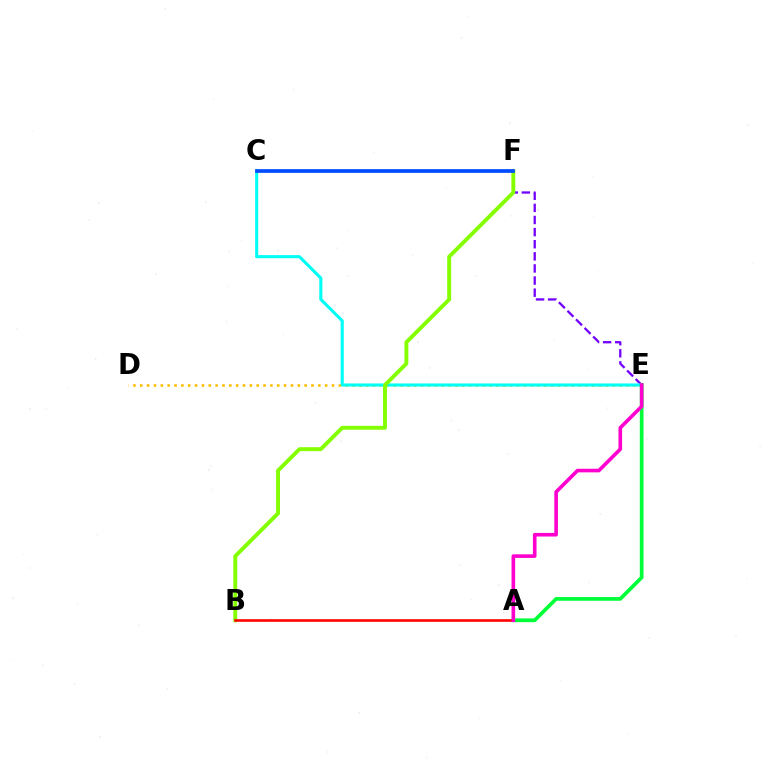{('D', 'E'): [{'color': '#ffbd00', 'line_style': 'dotted', 'thickness': 1.86}], ('E', 'F'): [{'color': '#7200ff', 'line_style': 'dashed', 'thickness': 1.65}], ('C', 'E'): [{'color': '#00fff6', 'line_style': 'solid', 'thickness': 2.23}], ('B', 'F'): [{'color': '#84ff00', 'line_style': 'solid', 'thickness': 2.8}], ('A', 'E'): [{'color': '#00ff39', 'line_style': 'solid', 'thickness': 2.69}, {'color': '#ff00cf', 'line_style': 'solid', 'thickness': 2.6}], ('A', 'B'): [{'color': '#ff0000', 'line_style': 'solid', 'thickness': 1.87}], ('C', 'F'): [{'color': '#004bff', 'line_style': 'solid', 'thickness': 2.67}]}